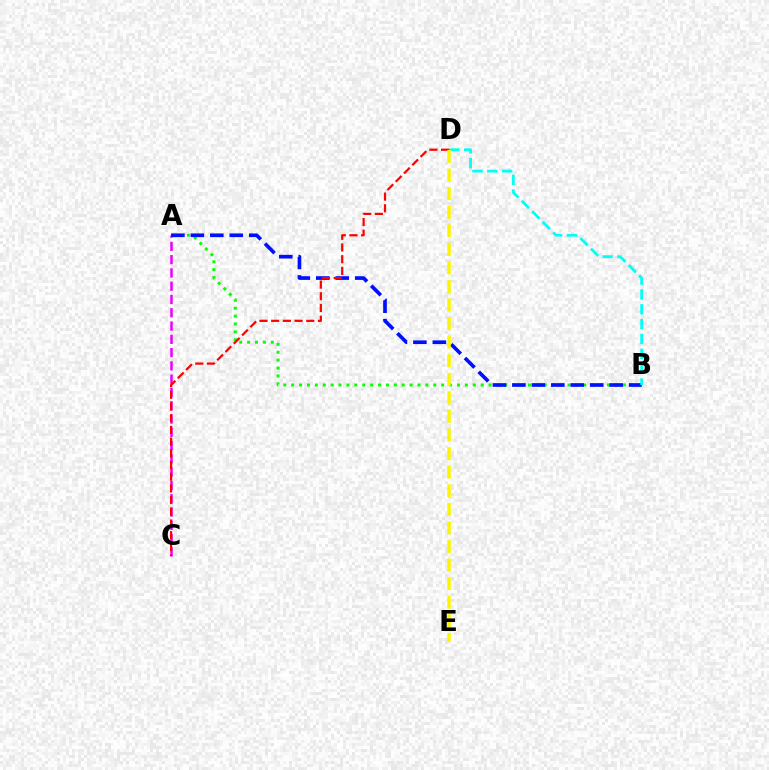{('A', 'C'): [{'color': '#ee00ff', 'line_style': 'dashed', 'thickness': 1.8}], ('A', 'B'): [{'color': '#08ff00', 'line_style': 'dotted', 'thickness': 2.14}, {'color': '#0010ff', 'line_style': 'dashed', 'thickness': 2.64}], ('B', 'D'): [{'color': '#00fff6', 'line_style': 'dashed', 'thickness': 2.02}], ('C', 'D'): [{'color': '#ff0000', 'line_style': 'dashed', 'thickness': 1.59}], ('D', 'E'): [{'color': '#fcf500', 'line_style': 'dashed', 'thickness': 2.52}]}